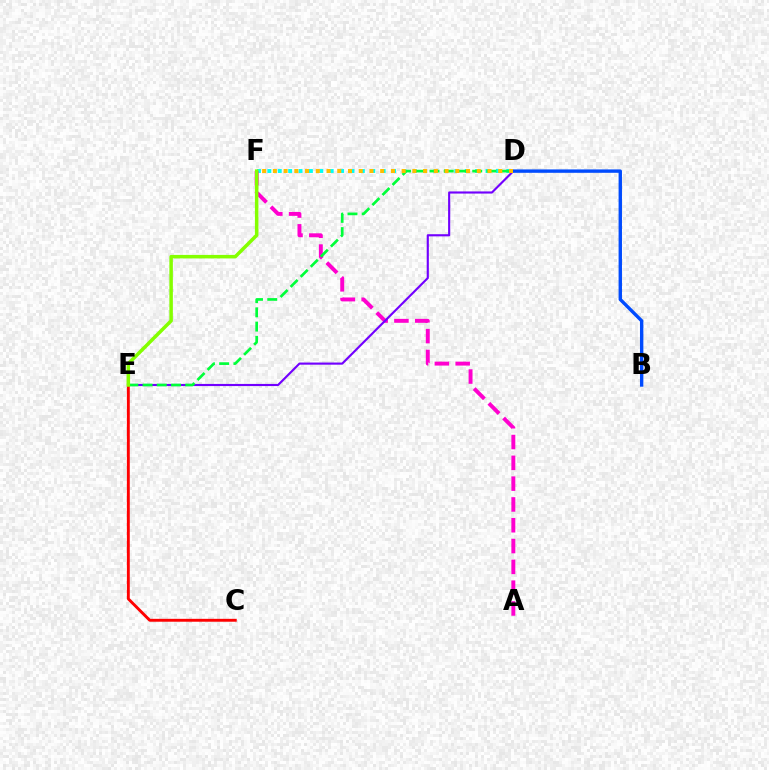{('D', 'F'): [{'color': '#00fff6', 'line_style': 'dotted', 'thickness': 2.82}, {'color': '#ffbd00', 'line_style': 'dotted', 'thickness': 2.92}], ('A', 'F'): [{'color': '#ff00cf', 'line_style': 'dashed', 'thickness': 2.83}], ('D', 'E'): [{'color': '#7200ff', 'line_style': 'solid', 'thickness': 1.54}, {'color': '#00ff39', 'line_style': 'dashed', 'thickness': 1.94}], ('B', 'D'): [{'color': '#004bff', 'line_style': 'solid', 'thickness': 2.44}], ('C', 'E'): [{'color': '#ff0000', 'line_style': 'solid', 'thickness': 2.08}], ('E', 'F'): [{'color': '#84ff00', 'line_style': 'solid', 'thickness': 2.52}]}